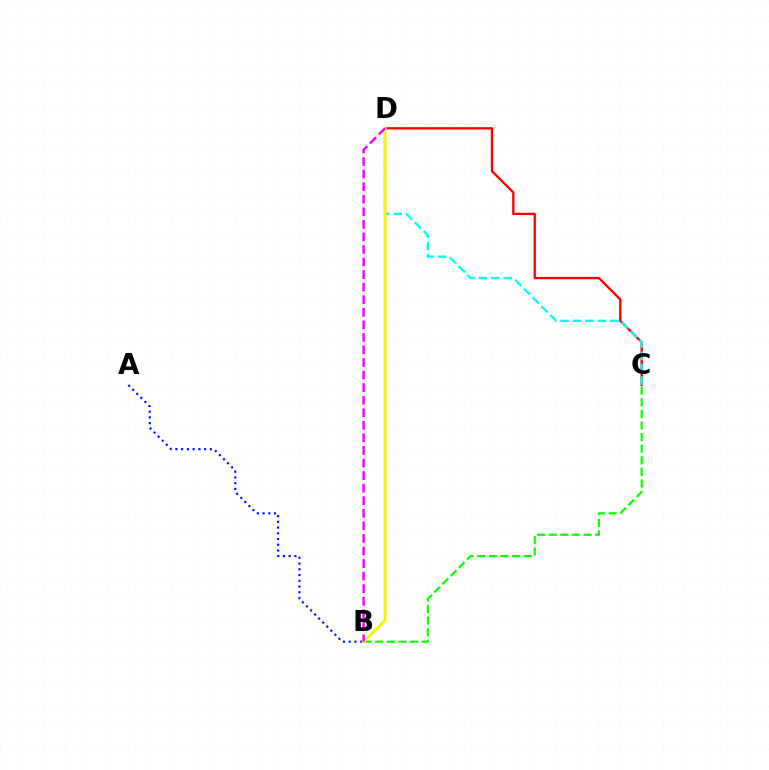{('C', 'D'): [{'color': '#ff0000', 'line_style': 'solid', 'thickness': 1.68}, {'color': '#00fff6', 'line_style': 'dashed', 'thickness': 1.69}], ('B', 'C'): [{'color': '#08ff00', 'line_style': 'dashed', 'thickness': 1.58}], ('A', 'B'): [{'color': '#0010ff', 'line_style': 'dotted', 'thickness': 1.56}], ('B', 'D'): [{'color': '#fcf500', 'line_style': 'solid', 'thickness': 2.17}, {'color': '#ee00ff', 'line_style': 'dashed', 'thickness': 1.71}]}